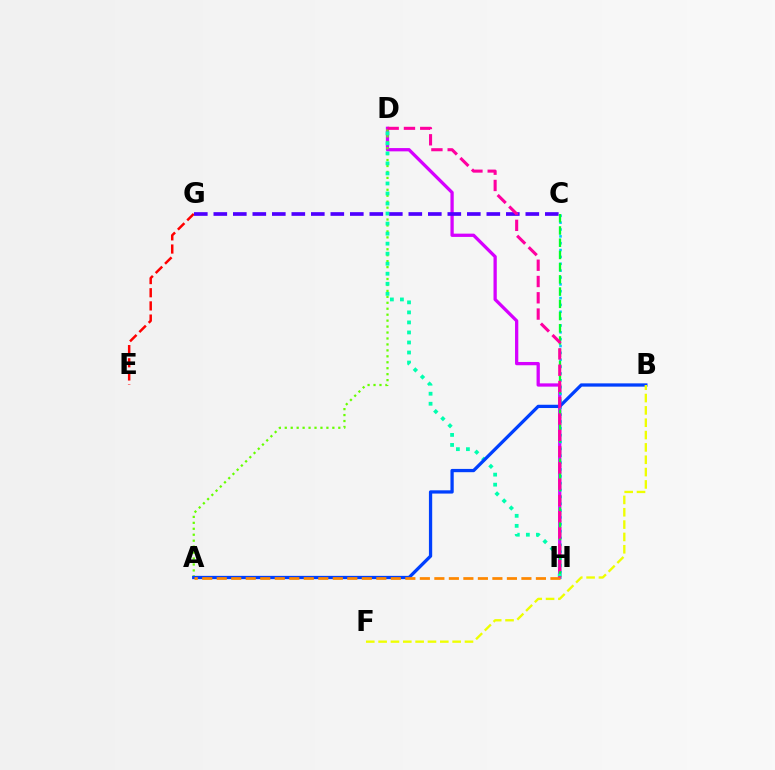{('D', 'H'): [{'color': '#d600ff', 'line_style': 'solid', 'thickness': 2.36}, {'color': '#00ffaf', 'line_style': 'dotted', 'thickness': 2.73}, {'color': '#ff00a0', 'line_style': 'dashed', 'thickness': 2.21}], ('A', 'D'): [{'color': '#66ff00', 'line_style': 'dotted', 'thickness': 1.62}], ('E', 'G'): [{'color': '#ff0000', 'line_style': 'dashed', 'thickness': 1.79}], ('C', 'H'): [{'color': '#00c7ff', 'line_style': 'dotted', 'thickness': 1.86}, {'color': '#00ff27', 'line_style': 'dashed', 'thickness': 1.66}], ('C', 'G'): [{'color': '#4f00ff', 'line_style': 'dashed', 'thickness': 2.65}], ('A', 'B'): [{'color': '#003fff', 'line_style': 'solid', 'thickness': 2.36}], ('B', 'F'): [{'color': '#eeff00', 'line_style': 'dashed', 'thickness': 1.68}], ('A', 'H'): [{'color': '#ff8800', 'line_style': 'dashed', 'thickness': 1.97}]}